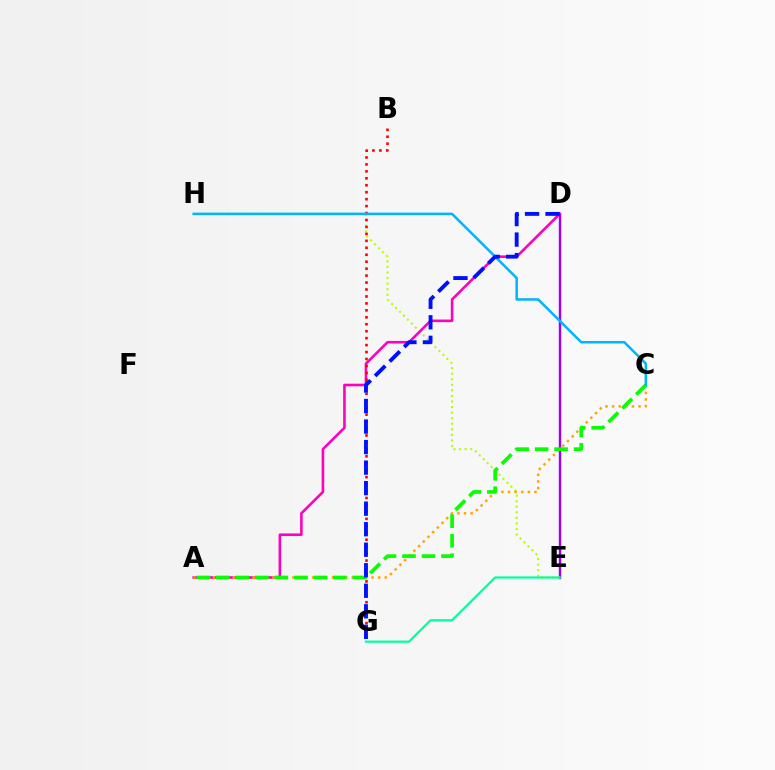{('D', 'E'): [{'color': '#9b00ff', 'line_style': 'solid', 'thickness': 1.74}], ('E', 'H'): [{'color': '#b3ff00', 'line_style': 'dotted', 'thickness': 1.51}], ('A', 'D'): [{'color': '#ff00bd', 'line_style': 'solid', 'thickness': 1.87}], ('A', 'C'): [{'color': '#ffa500', 'line_style': 'dotted', 'thickness': 1.79}, {'color': '#08ff00', 'line_style': 'dashed', 'thickness': 2.65}], ('B', 'G'): [{'color': '#ff0000', 'line_style': 'dotted', 'thickness': 1.89}], ('E', 'G'): [{'color': '#00ff9d', 'line_style': 'solid', 'thickness': 1.59}], ('C', 'H'): [{'color': '#00b5ff', 'line_style': 'solid', 'thickness': 1.82}], ('D', 'G'): [{'color': '#0010ff', 'line_style': 'dashed', 'thickness': 2.79}]}